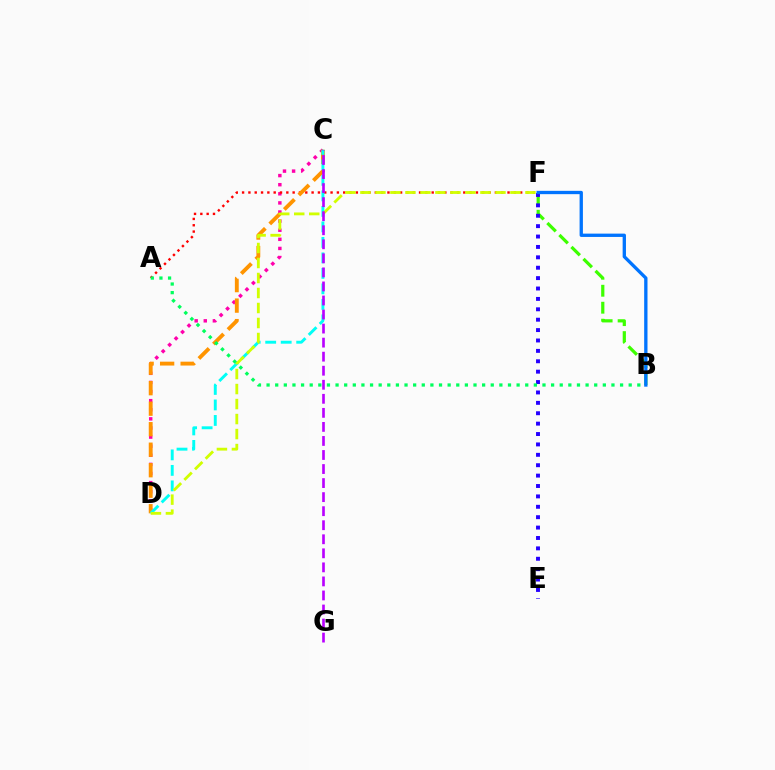{('C', 'D'): [{'color': '#ff00ac', 'line_style': 'dotted', 'thickness': 2.47}, {'color': '#ff9400', 'line_style': 'dashed', 'thickness': 2.79}, {'color': '#00fff6', 'line_style': 'dashed', 'thickness': 2.11}], ('A', 'F'): [{'color': '#ff0000', 'line_style': 'dotted', 'thickness': 1.72}], ('B', 'F'): [{'color': '#3dff00', 'line_style': 'dashed', 'thickness': 2.31}, {'color': '#0074ff', 'line_style': 'solid', 'thickness': 2.39}], ('E', 'F'): [{'color': '#2500ff', 'line_style': 'dotted', 'thickness': 2.82}], ('D', 'F'): [{'color': '#d1ff00', 'line_style': 'dashed', 'thickness': 2.04}], ('C', 'G'): [{'color': '#b900ff', 'line_style': 'dashed', 'thickness': 1.91}], ('A', 'B'): [{'color': '#00ff5c', 'line_style': 'dotted', 'thickness': 2.34}]}